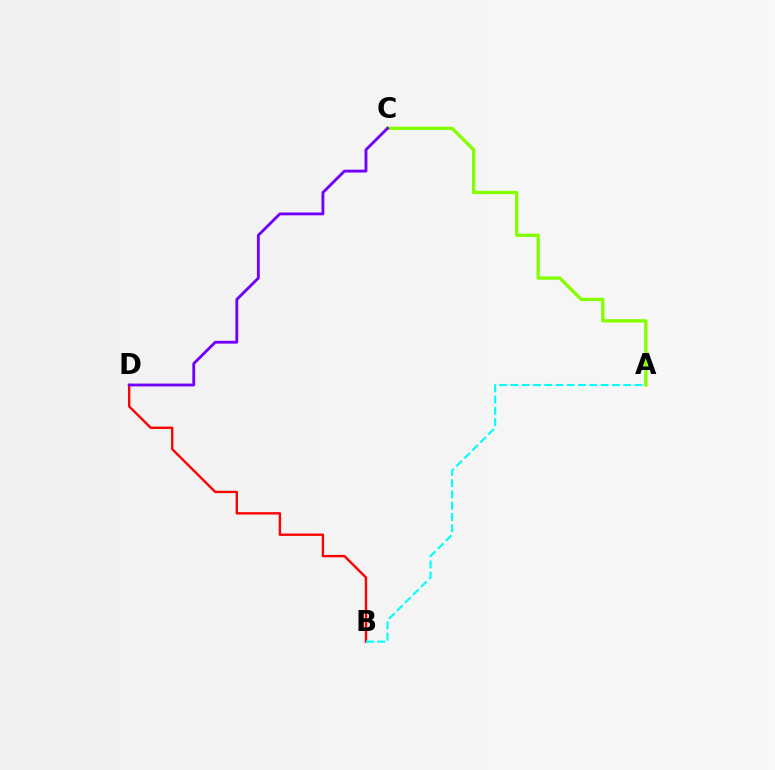{('A', 'C'): [{'color': '#84ff00', 'line_style': 'solid', 'thickness': 2.39}], ('B', 'D'): [{'color': '#ff0000', 'line_style': 'solid', 'thickness': 1.7}], ('A', 'B'): [{'color': '#00fff6', 'line_style': 'dashed', 'thickness': 1.53}], ('C', 'D'): [{'color': '#7200ff', 'line_style': 'solid', 'thickness': 2.05}]}